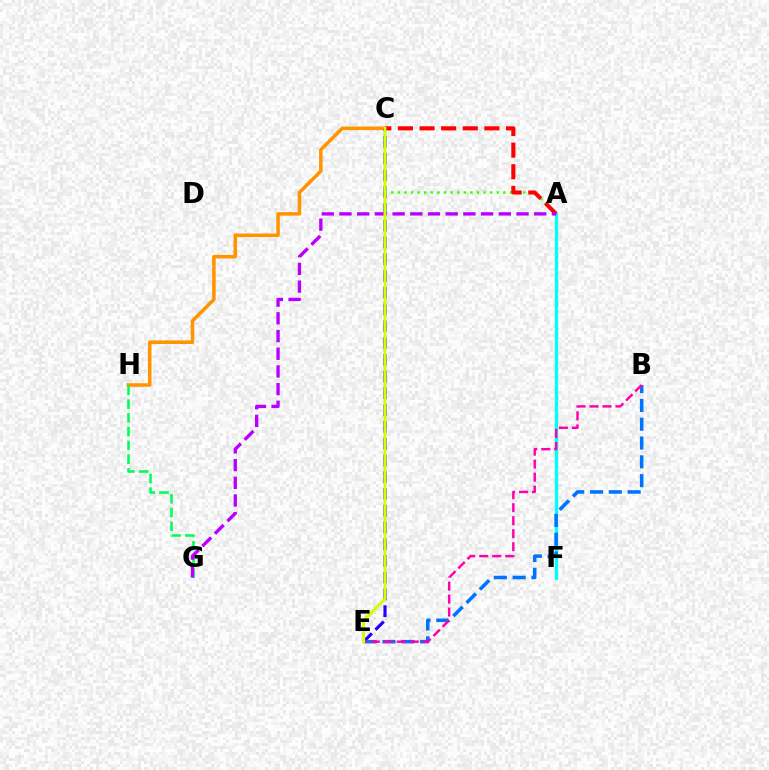{('C', 'H'): [{'color': '#ff9400', 'line_style': 'solid', 'thickness': 2.55}], ('A', 'F'): [{'color': '#00fff6', 'line_style': 'solid', 'thickness': 2.38}], ('C', 'E'): [{'color': '#2500ff', 'line_style': 'dashed', 'thickness': 2.28}, {'color': '#d1ff00', 'line_style': 'solid', 'thickness': 2.1}], ('G', 'H'): [{'color': '#00ff5c', 'line_style': 'dashed', 'thickness': 1.87}], ('A', 'C'): [{'color': '#3dff00', 'line_style': 'dotted', 'thickness': 1.79}, {'color': '#ff0000', 'line_style': 'dashed', 'thickness': 2.94}], ('B', 'E'): [{'color': '#0074ff', 'line_style': 'dashed', 'thickness': 2.55}, {'color': '#ff00ac', 'line_style': 'dashed', 'thickness': 1.77}], ('A', 'G'): [{'color': '#b900ff', 'line_style': 'dashed', 'thickness': 2.41}]}